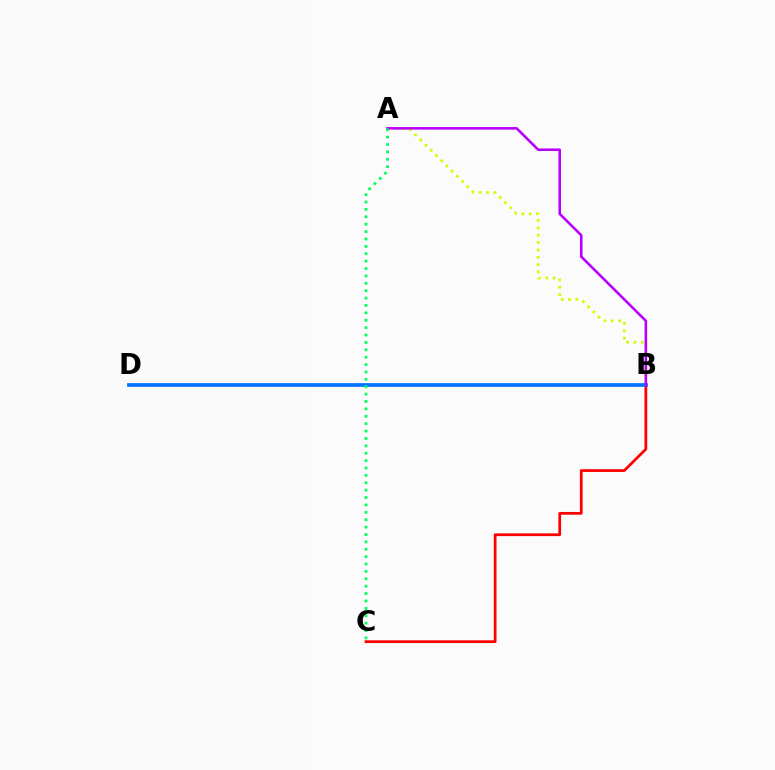{('B', 'C'): [{'color': '#ff0000', 'line_style': 'solid', 'thickness': 1.98}], ('A', 'B'): [{'color': '#d1ff00', 'line_style': 'dotted', 'thickness': 2.0}, {'color': '#b900ff', 'line_style': 'solid', 'thickness': 1.85}], ('B', 'D'): [{'color': '#0074ff', 'line_style': 'solid', 'thickness': 2.69}], ('A', 'C'): [{'color': '#00ff5c', 'line_style': 'dotted', 'thickness': 2.01}]}